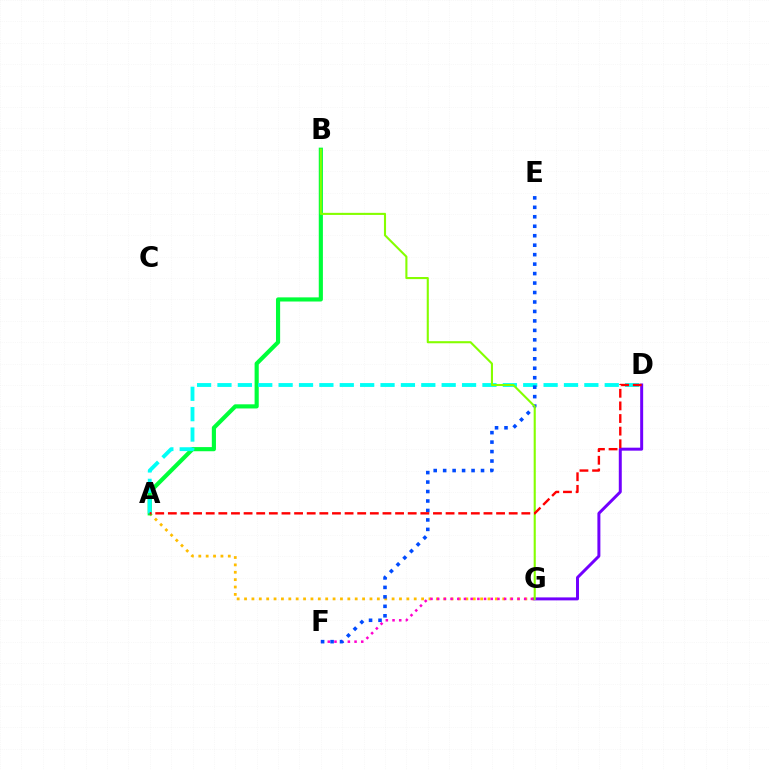{('A', 'G'): [{'color': '#ffbd00', 'line_style': 'dotted', 'thickness': 2.0}], ('F', 'G'): [{'color': '#ff00cf', 'line_style': 'dotted', 'thickness': 1.82}], ('A', 'B'): [{'color': '#00ff39', 'line_style': 'solid', 'thickness': 2.98}], ('D', 'G'): [{'color': '#7200ff', 'line_style': 'solid', 'thickness': 2.14}], ('A', 'D'): [{'color': '#00fff6', 'line_style': 'dashed', 'thickness': 2.77}, {'color': '#ff0000', 'line_style': 'dashed', 'thickness': 1.72}], ('E', 'F'): [{'color': '#004bff', 'line_style': 'dotted', 'thickness': 2.57}], ('B', 'G'): [{'color': '#84ff00', 'line_style': 'solid', 'thickness': 1.51}]}